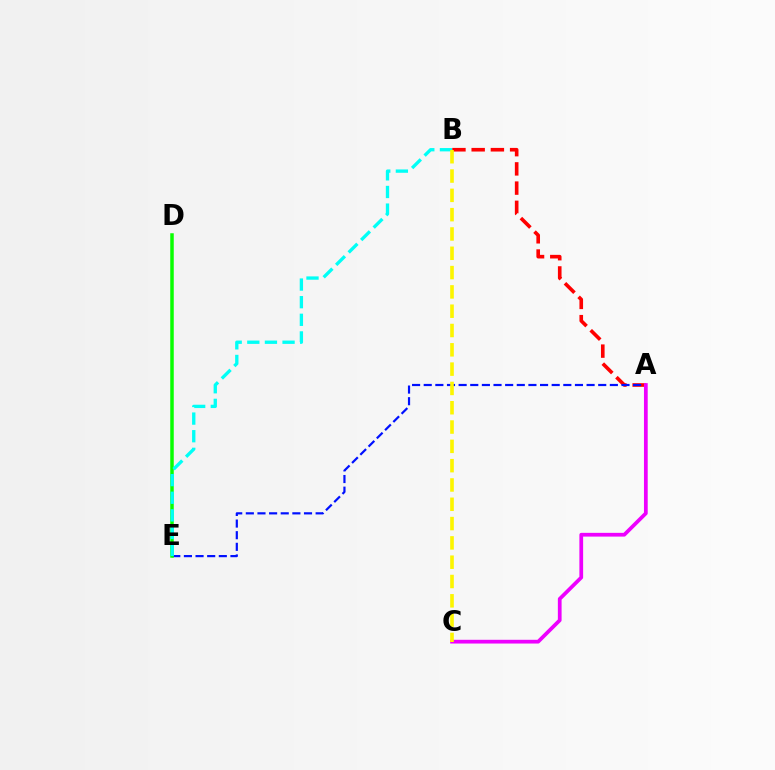{('A', 'B'): [{'color': '#ff0000', 'line_style': 'dashed', 'thickness': 2.61}], ('A', 'E'): [{'color': '#0010ff', 'line_style': 'dashed', 'thickness': 1.58}], ('A', 'C'): [{'color': '#ee00ff', 'line_style': 'solid', 'thickness': 2.69}], ('D', 'E'): [{'color': '#08ff00', 'line_style': 'solid', 'thickness': 2.52}], ('B', 'E'): [{'color': '#00fff6', 'line_style': 'dashed', 'thickness': 2.39}], ('B', 'C'): [{'color': '#fcf500', 'line_style': 'dashed', 'thickness': 2.62}]}